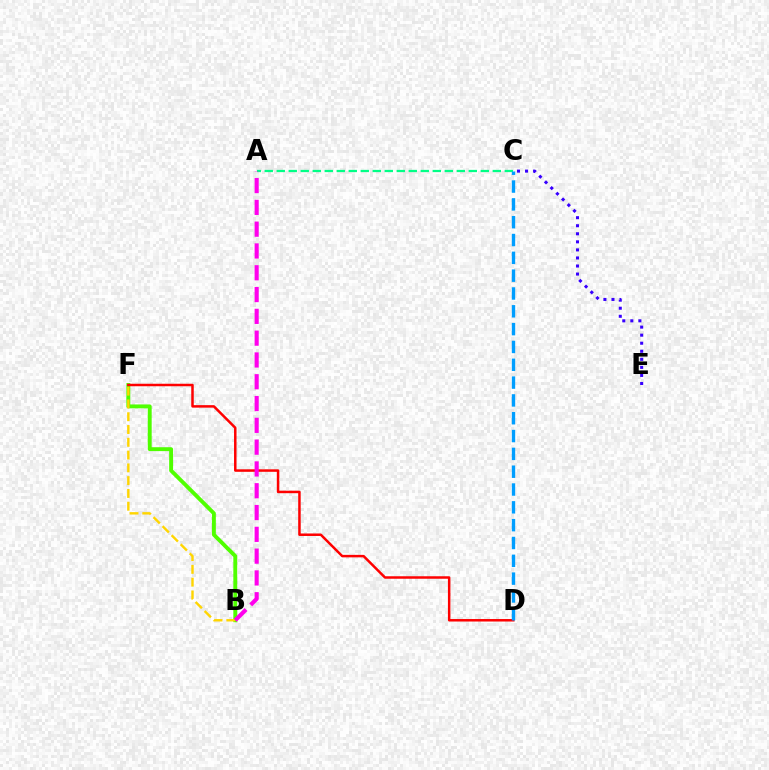{('B', 'F'): [{'color': '#4fff00', 'line_style': 'solid', 'thickness': 2.81}, {'color': '#ffd500', 'line_style': 'dashed', 'thickness': 1.74}], ('D', 'F'): [{'color': '#ff0000', 'line_style': 'solid', 'thickness': 1.79}], ('A', 'C'): [{'color': '#00ff86', 'line_style': 'dashed', 'thickness': 1.63}], ('C', 'E'): [{'color': '#3700ff', 'line_style': 'dotted', 'thickness': 2.19}], ('A', 'B'): [{'color': '#ff00ed', 'line_style': 'dashed', 'thickness': 2.96}], ('C', 'D'): [{'color': '#009eff', 'line_style': 'dashed', 'thickness': 2.42}]}